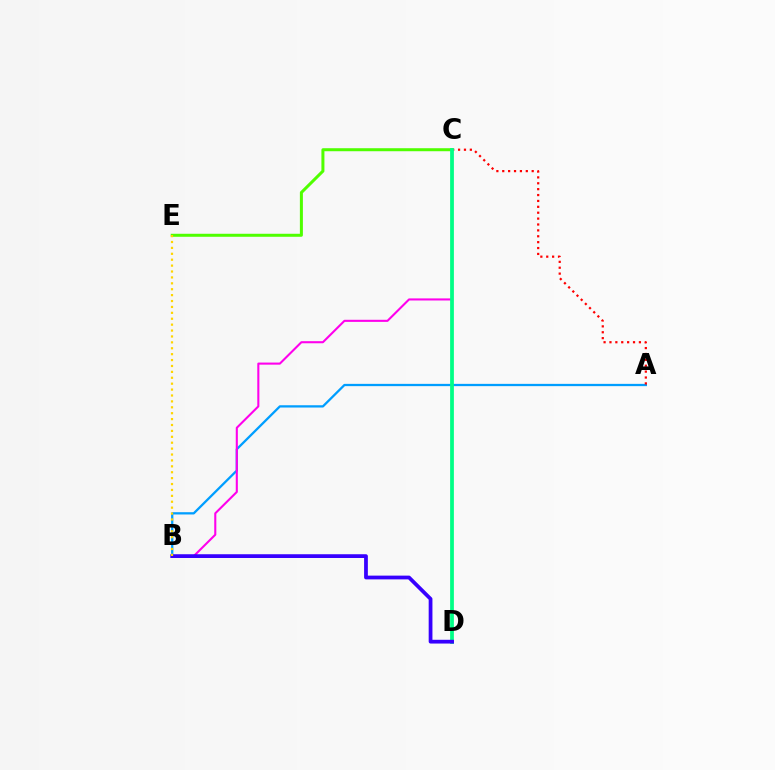{('A', 'B'): [{'color': '#009eff', 'line_style': 'solid', 'thickness': 1.64}], ('B', 'C'): [{'color': '#ff00ed', 'line_style': 'solid', 'thickness': 1.5}], ('A', 'C'): [{'color': '#ff0000', 'line_style': 'dotted', 'thickness': 1.6}], ('C', 'E'): [{'color': '#4fff00', 'line_style': 'solid', 'thickness': 2.17}], ('C', 'D'): [{'color': '#00ff86', 'line_style': 'solid', 'thickness': 2.71}], ('B', 'D'): [{'color': '#3700ff', 'line_style': 'solid', 'thickness': 2.71}], ('B', 'E'): [{'color': '#ffd500', 'line_style': 'dotted', 'thickness': 1.6}]}